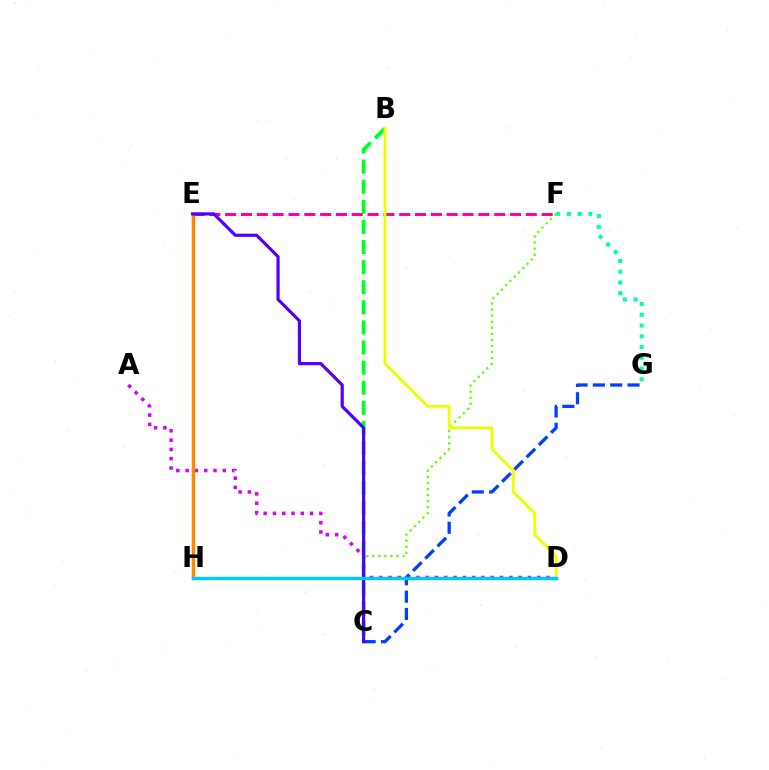{('A', 'D'): [{'color': '#d600ff', 'line_style': 'dotted', 'thickness': 2.52}], ('F', 'G'): [{'color': '#00ffaf', 'line_style': 'dotted', 'thickness': 2.92}], ('E', 'H'): [{'color': '#ff0000', 'line_style': 'solid', 'thickness': 1.51}, {'color': '#ff8800', 'line_style': 'solid', 'thickness': 2.46}], ('E', 'F'): [{'color': '#ff00a0', 'line_style': 'dashed', 'thickness': 2.15}], ('C', 'G'): [{'color': '#003fff', 'line_style': 'dashed', 'thickness': 2.35}], ('C', 'F'): [{'color': '#66ff00', 'line_style': 'dotted', 'thickness': 1.65}], ('B', 'C'): [{'color': '#00ff27', 'line_style': 'dashed', 'thickness': 2.73}], ('B', 'D'): [{'color': '#eeff00', 'line_style': 'solid', 'thickness': 2.03}], ('C', 'E'): [{'color': '#4f00ff', 'line_style': 'solid', 'thickness': 2.29}], ('D', 'H'): [{'color': '#00c7ff', 'line_style': 'solid', 'thickness': 2.43}]}